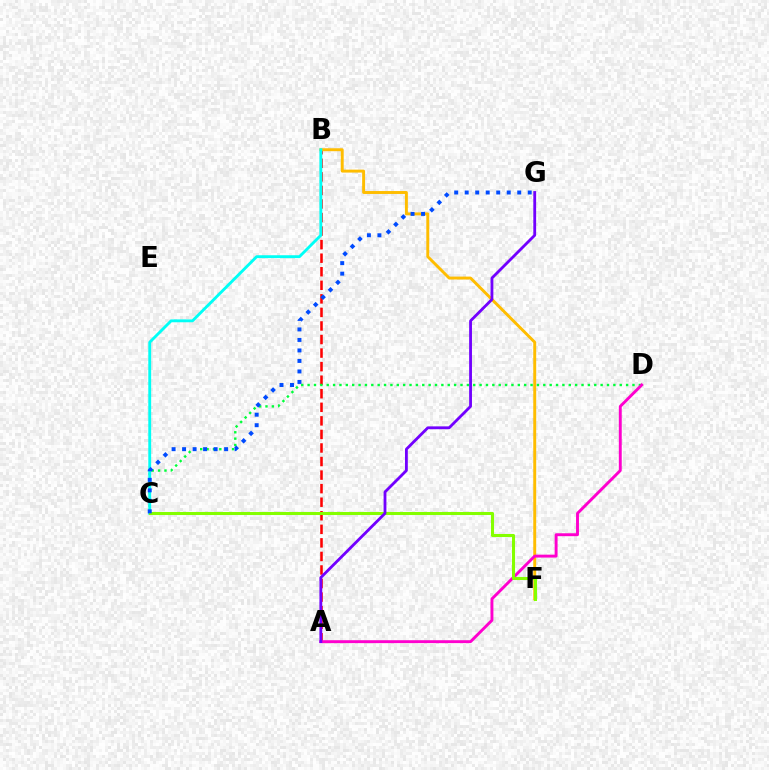{('A', 'B'): [{'color': '#ff0000', 'line_style': 'dashed', 'thickness': 1.84}], ('C', 'D'): [{'color': '#00ff39', 'line_style': 'dotted', 'thickness': 1.73}], ('B', 'F'): [{'color': '#ffbd00', 'line_style': 'solid', 'thickness': 2.11}], ('B', 'C'): [{'color': '#00fff6', 'line_style': 'solid', 'thickness': 2.06}], ('A', 'D'): [{'color': '#ff00cf', 'line_style': 'solid', 'thickness': 2.09}], ('C', 'F'): [{'color': '#84ff00', 'line_style': 'solid', 'thickness': 2.2}], ('C', 'G'): [{'color': '#004bff', 'line_style': 'dotted', 'thickness': 2.85}], ('A', 'G'): [{'color': '#7200ff', 'line_style': 'solid', 'thickness': 2.03}]}